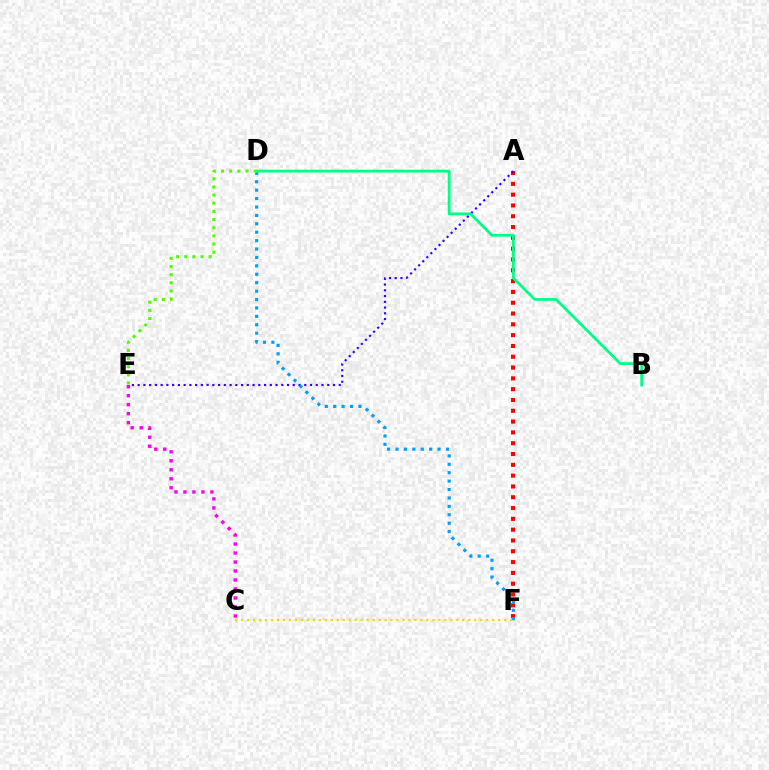{('A', 'F'): [{'color': '#ff0000', 'line_style': 'dotted', 'thickness': 2.94}], ('A', 'E'): [{'color': '#3700ff', 'line_style': 'dotted', 'thickness': 1.56}], ('D', 'F'): [{'color': '#009eff', 'line_style': 'dotted', 'thickness': 2.29}], ('B', 'D'): [{'color': '#00ff86', 'line_style': 'solid', 'thickness': 2.01}], ('C', 'F'): [{'color': '#ffd500', 'line_style': 'dotted', 'thickness': 1.62}], ('D', 'E'): [{'color': '#4fff00', 'line_style': 'dotted', 'thickness': 2.22}], ('C', 'E'): [{'color': '#ff00ed', 'line_style': 'dotted', 'thickness': 2.44}]}